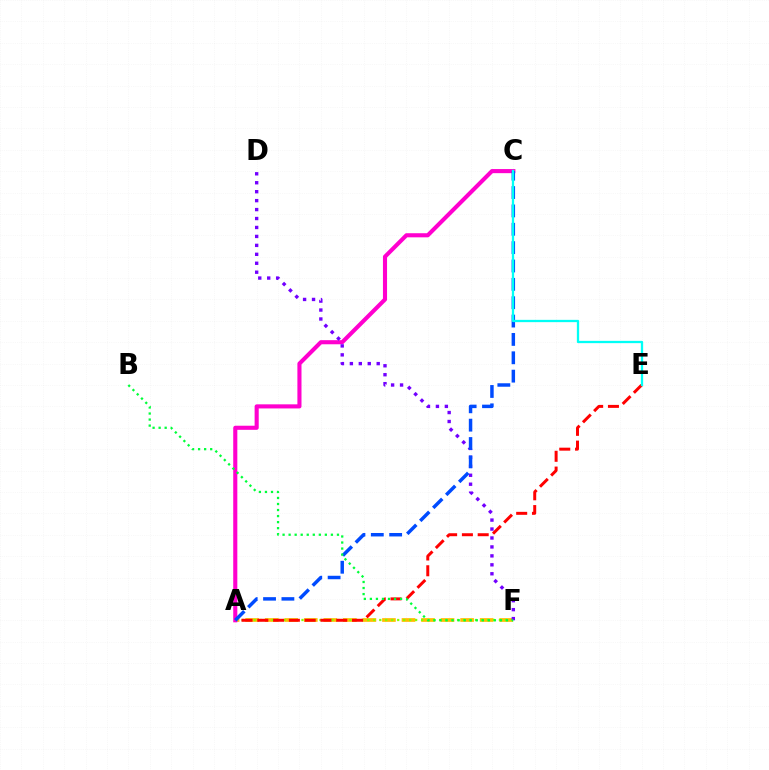{('A', 'F'): [{'color': '#ffbd00', 'line_style': 'dashed', 'thickness': 2.65}, {'color': '#84ff00', 'line_style': 'dotted', 'thickness': 1.63}], ('A', 'E'): [{'color': '#ff0000', 'line_style': 'dashed', 'thickness': 2.14}], ('A', 'C'): [{'color': '#ff00cf', 'line_style': 'solid', 'thickness': 2.95}, {'color': '#004bff', 'line_style': 'dashed', 'thickness': 2.49}], ('D', 'F'): [{'color': '#7200ff', 'line_style': 'dotted', 'thickness': 2.43}], ('C', 'E'): [{'color': '#00fff6', 'line_style': 'solid', 'thickness': 1.65}], ('B', 'F'): [{'color': '#00ff39', 'line_style': 'dotted', 'thickness': 1.64}]}